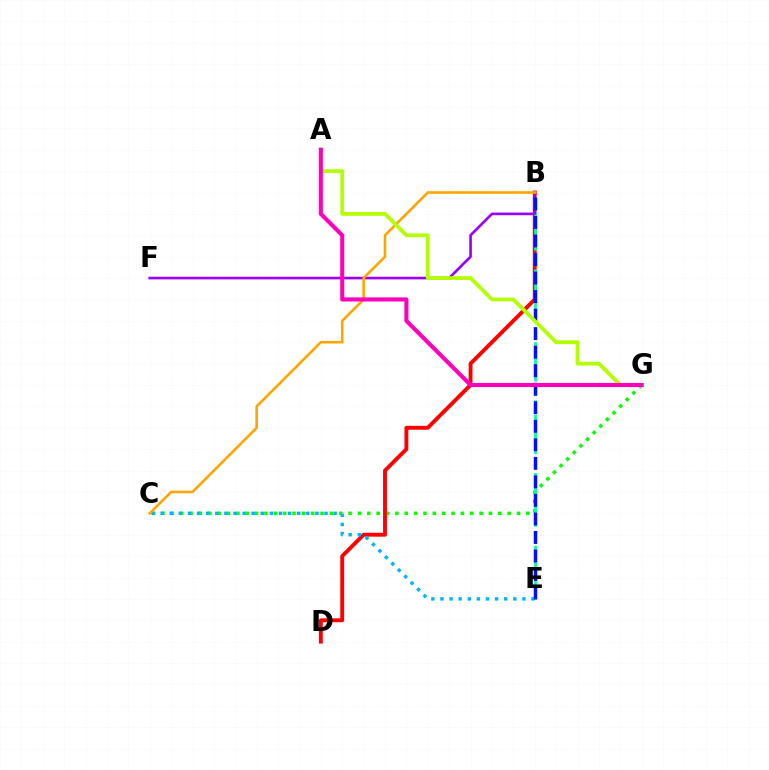{('C', 'G'): [{'color': '#08ff00', 'line_style': 'dotted', 'thickness': 2.54}], ('B', 'D'): [{'color': '#ff0000', 'line_style': 'solid', 'thickness': 2.79}], ('B', 'E'): [{'color': '#00ff9d', 'line_style': 'dashed', 'thickness': 1.98}, {'color': '#0010ff', 'line_style': 'dashed', 'thickness': 2.52}], ('B', 'F'): [{'color': '#9b00ff', 'line_style': 'solid', 'thickness': 1.91}], ('C', 'E'): [{'color': '#00b5ff', 'line_style': 'dotted', 'thickness': 2.47}], ('B', 'C'): [{'color': '#ffa500', 'line_style': 'solid', 'thickness': 1.87}], ('A', 'G'): [{'color': '#b3ff00', 'line_style': 'solid', 'thickness': 2.72}, {'color': '#ff00bd', 'line_style': 'solid', 'thickness': 2.94}]}